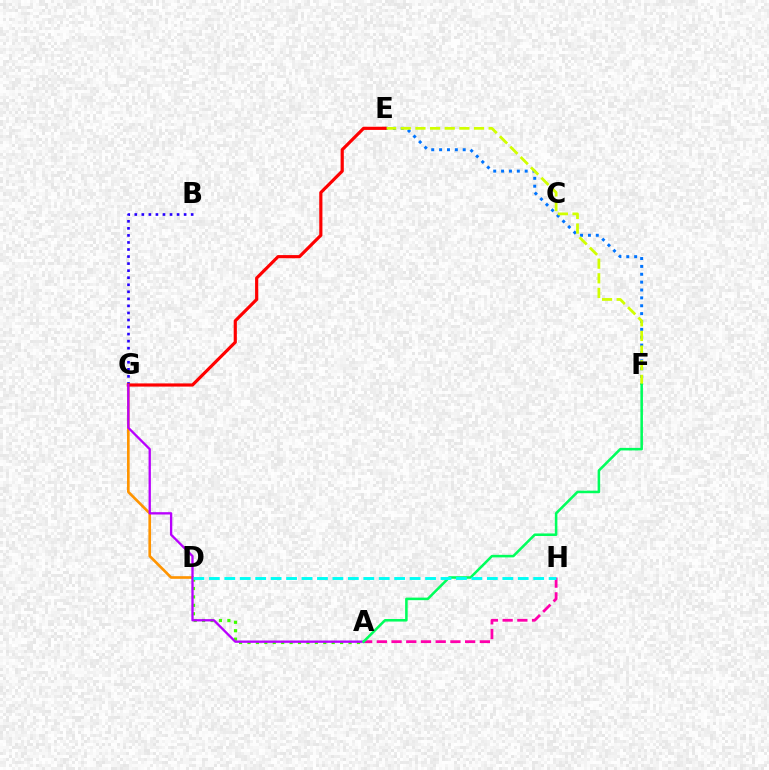{('E', 'F'): [{'color': '#0074ff', 'line_style': 'dotted', 'thickness': 2.14}, {'color': '#d1ff00', 'line_style': 'dashed', 'thickness': 1.99}], ('B', 'G'): [{'color': '#2500ff', 'line_style': 'dotted', 'thickness': 1.92}], ('A', 'H'): [{'color': '#ff00ac', 'line_style': 'dashed', 'thickness': 2.0}], ('D', 'G'): [{'color': '#ff9400', 'line_style': 'solid', 'thickness': 1.9}], ('E', 'G'): [{'color': '#ff0000', 'line_style': 'solid', 'thickness': 2.28}], ('A', 'D'): [{'color': '#3dff00', 'line_style': 'dotted', 'thickness': 2.29}], ('A', 'G'): [{'color': '#b900ff', 'line_style': 'solid', 'thickness': 1.67}], ('A', 'F'): [{'color': '#00ff5c', 'line_style': 'solid', 'thickness': 1.84}], ('D', 'H'): [{'color': '#00fff6', 'line_style': 'dashed', 'thickness': 2.1}]}